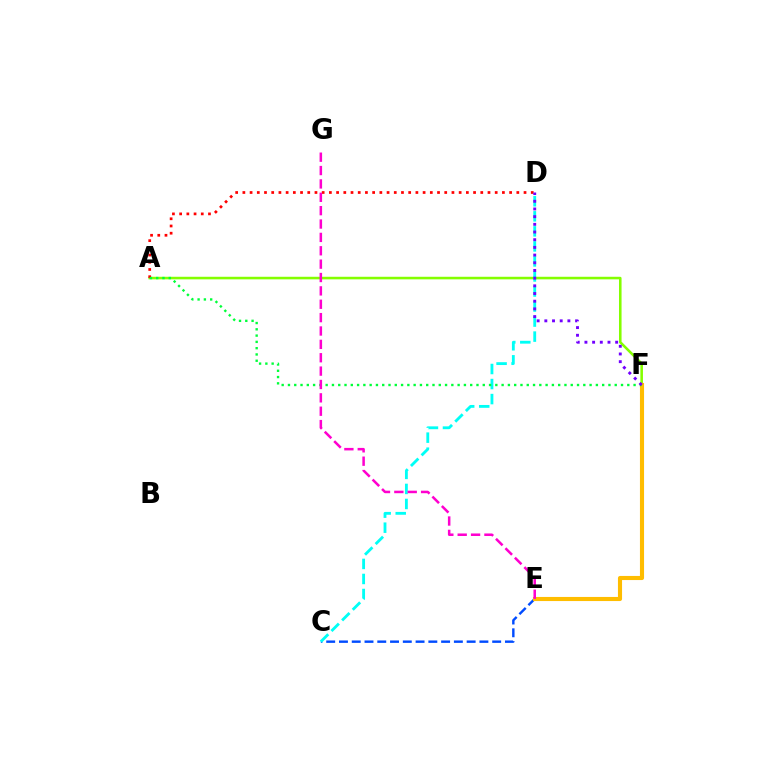{('A', 'F'): [{'color': '#84ff00', 'line_style': 'solid', 'thickness': 1.85}, {'color': '#00ff39', 'line_style': 'dotted', 'thickness': 1.71}], ('C', 'E'): [{'color': '#004bff', 'line_style': 'dashed', 'thickness': 1.73}], ('A', 'D'): [{'color': '#ff0000', 'line_style': 'dotted', 'thickness': 1.96}], ('C', 'D'): [{'color': '#00fff6', 'line_style': 'dashed', 'thickness': 2.04}], ('E', 'F'): [{'color': '#ffbd00', 'line_style': 'solid', 'thickness': 2.96}], ('E', 'G'): [{'color': '#ff00cf', 'line_style': 'dashed', 'thickness': 1.82}], ('D', 'F'): [{'color': '#7200ff', 'line_style': 'dotted', 'thickness': 2.09}]}